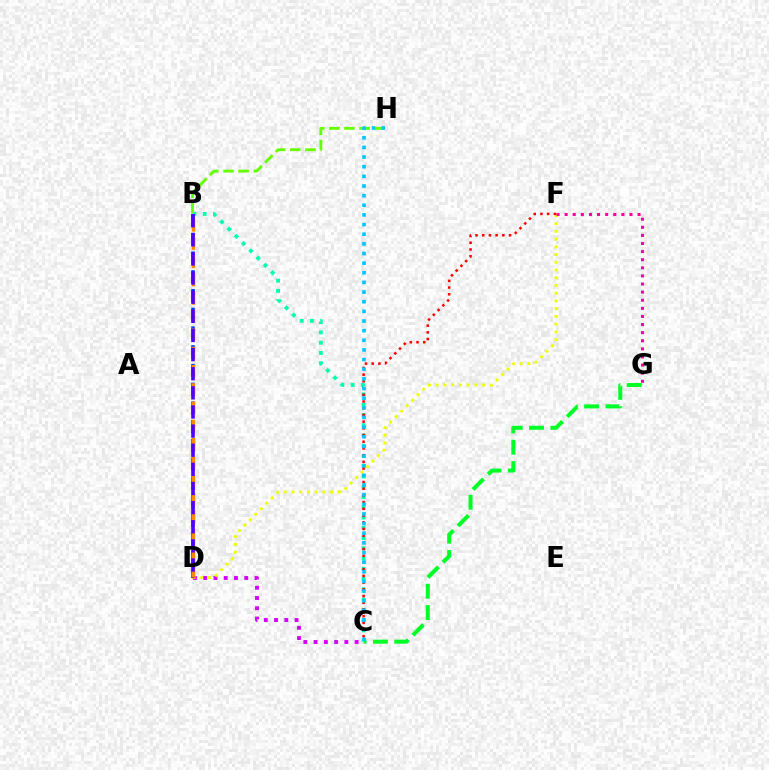{('C', 'D'): [{'color': '#d600ff', 'line_style': 'dotted', 'thickness': 2.79}], ('D', 'F'): [{'color': '#eeff00', 'line_style': 'dotted', 'thickness': 2.1}], ('B', 'C'): [{'color': '#00ffaf', 'line_style': 'dotted', 'thickness': 2.79}], ('F', 'G'): [{'color': '#ff00a0', 'line_style': 'dotted', 'thickness': 2.2}], ('B', 'H'): [{'color': '#66ff00', 'line_style': 'dashed', 'thickness': 2.05}], ('B', 'D'): [{'color': '#003fff', 'line_style': 'dashed', 'thickness': 2.55}, {'color': '#ff8800', 'line_style': 'dashed', 'thickness': 2.48}, {'color': '#4f00ff', 'line_style': 'dashed', 'thickness': 2.6}], ('C', 'G'): [{'color': '#00ff27', 'line_style': 'dashed', 'thickness': 2.9}], ('C', 'F'): [{'color': '#ff0000', 'line_style': 'dotted', 'thickness': 1.82}], ('C', 'H'): [{'color': '#00c7ff', 'line_style': 'dotted', 'thickness': 2.62}]}